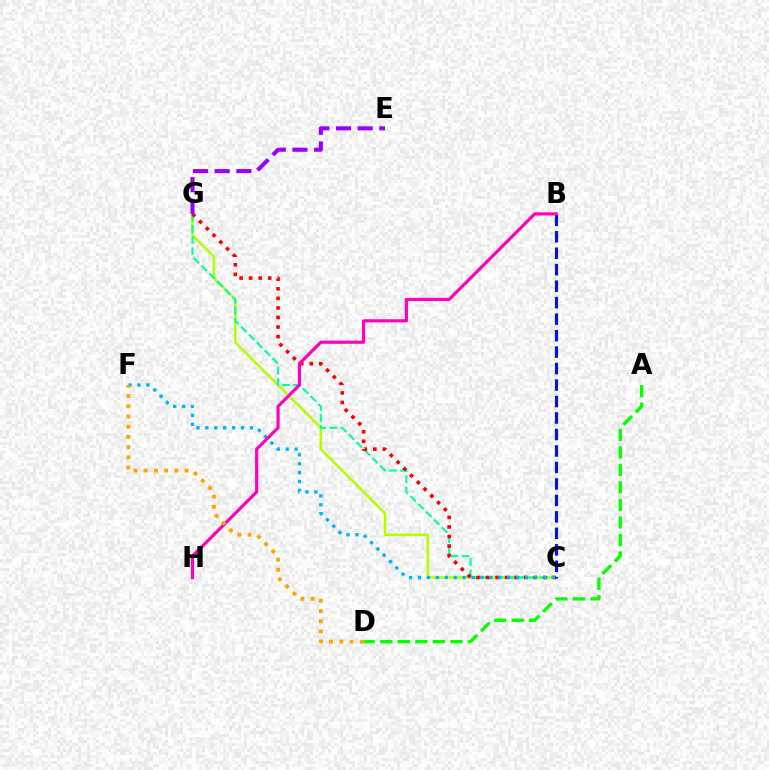{('C', 'G'): [{'color': '#b3ff00', 'line_style': 'solid', 'thickness': 1.82}, {'color': '#00ff9d', 'line_style': 'dashed', 'thickness': 1.51}, {'color': '#ff0000', 'line_style': 'dotted', 'thickness': 2.59}], ('A', 'D'): [{'color': '#08ff00', 'line_style': 'dashed', 'thickness': 2.38}], ('C', 'F'): [{'color': '#00b5ff', 'line_style': 'dotted', 'thickness': 2.42}], ('B', 'C'): [{'color': '#0010ff', 'line_style': 'dashed', 'thickness': 2.24}], ('B', 'H'): [{'color': '#ff00bd', 'line_style': 'solid', 'thickness': 2.29}], ('E', 'G'): [{'color': '#9b00ff', 'line_style': 'dashed', 'thickness': 2.94}], ('D', 'F'): [{'color': '#ffa500', 'line_style': 'dotted', 'thickness': 2.77}]}